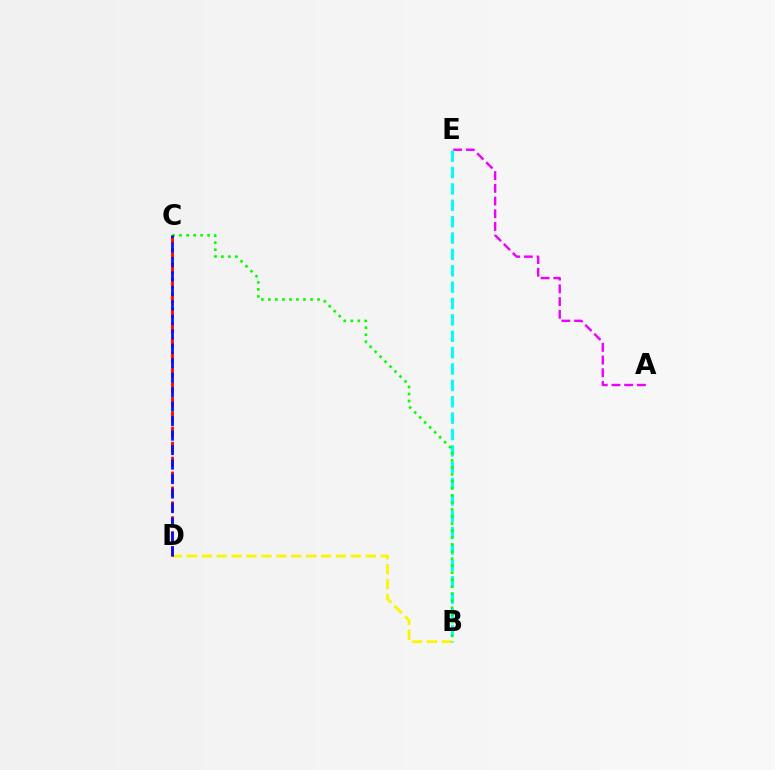{('A', 'E'): [{'color': '#ee00ff', 'line_style': 'dashed', 'thickness': 1.73}], ('B', 'D'): [{'color': '#fcf500', 'line_style': 'dashed', 'thickness': 2.03}], ('B', 'E'): [{'color': '#00fff6', 'line_style': 'dashed', 'thickness': 2.22}], ('C', 'D'): [{'color': '#ff0000', 'line_style': 'dashed', 'thickness': 2.02}, {'color': '#0010ff', 'line_style': 'dashed', 'thickness': 1.97}], ('B', 'C'): [{'color': '#08ff00', 'line_style': 'dotted', 'thickness': 1.91}]}